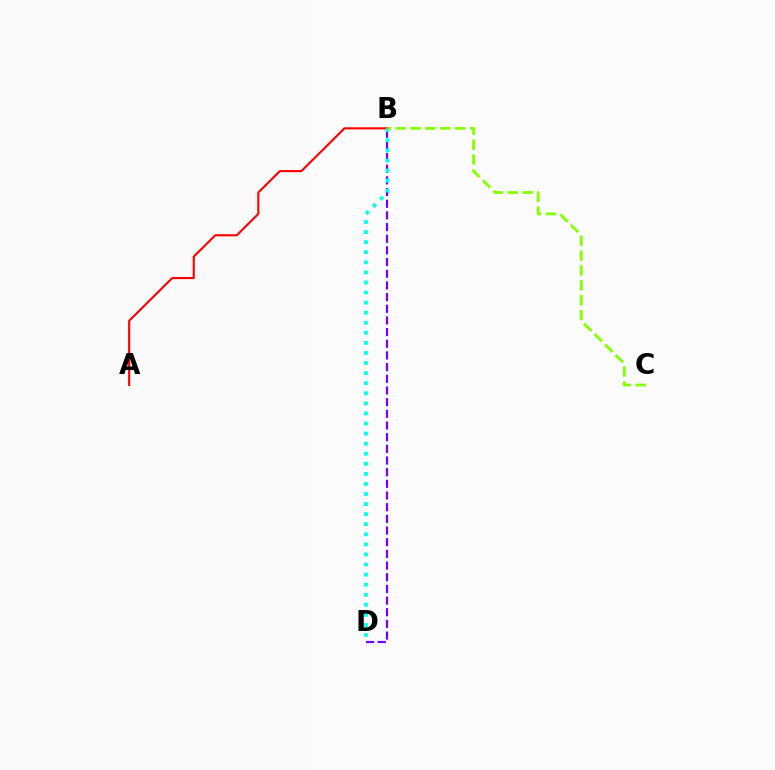{('B', 'D'): [{'color': '#7200ff', 'line_style': 'dashed', 'thickness': 1.59}, {'color': '#00fff6', 'line_style': 'dotted', 'thickness': 2.74}], ('A', 'B'): [{'color': '#ff0000', 'line_style': 'solid', 'thickness': 1.53}], ('B', 'C'): [{'color': '#84ff00', 'line_style': 'dashed', 'thickness': 2.02}]}